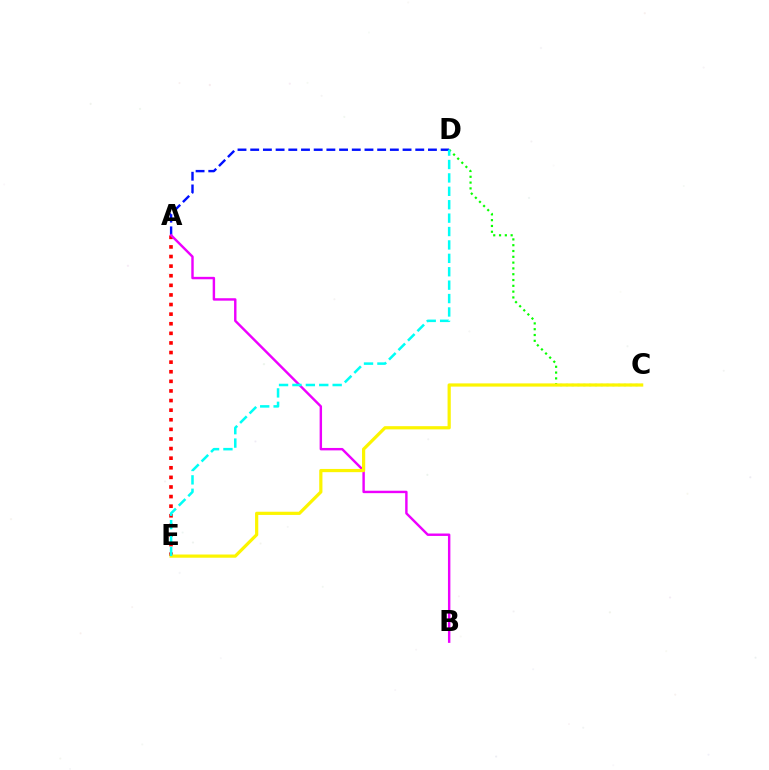{('A', 'D'): [{'color': '#0010ff', 'line_style': 'dashed', 'thickness': 1.72}], ('A', 'E'): [{'color': '#ff0000', 'line_style': 'dotted', 'thickness': 2.61}], ('C', 'D'): [{'color': '#08ff00', 'line_style': 'dotted', 'thickness': 1.58}], ('A', 'B'): [{'color': '#ee00ff', 'line_style': 'solid', 'thickness': 1.75}], ('C', 'E'): [{'color': '#fcf500', 'line_style': 'solid', 'thickness': 2.31}], ('D', 'E'): [{'color': '#00fff6', 'line_style': 'dashed', 'thickness': 1.82}]}